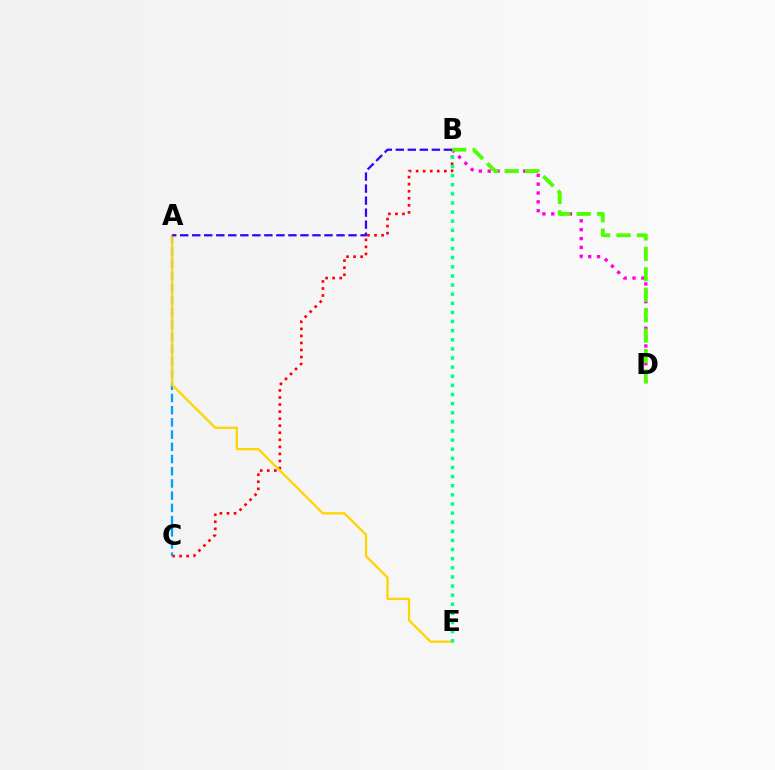{('B', 'C'): [{'color': '#ff0000', 'line_style': 'dotted', 'thickness': 1.92}], ('A', 'C'): [{'color': '#009eff', 'line_style': 'dashed', 'thickness': 1.66}], ('B', 'D'): [{'color': '#ff00ed', 'line_style': 'dotted', 'thickness': 2.41}, {'color': '#4fff00', 'line_style': 'dashed', 'thickness': 2.78}], ('A', 'E'): [{'color': '#ffd500', 'line_style': 'solid', 'thickness': 1.65}], ('A', 'B'): [{'color': '#3700ff', 'line_style': 'dashed', 'thickness': 1.63}], ('B', 'E'): [{'color': '#00ff86', 'line_style': 'dotted', 'thickness': 2.48}]}